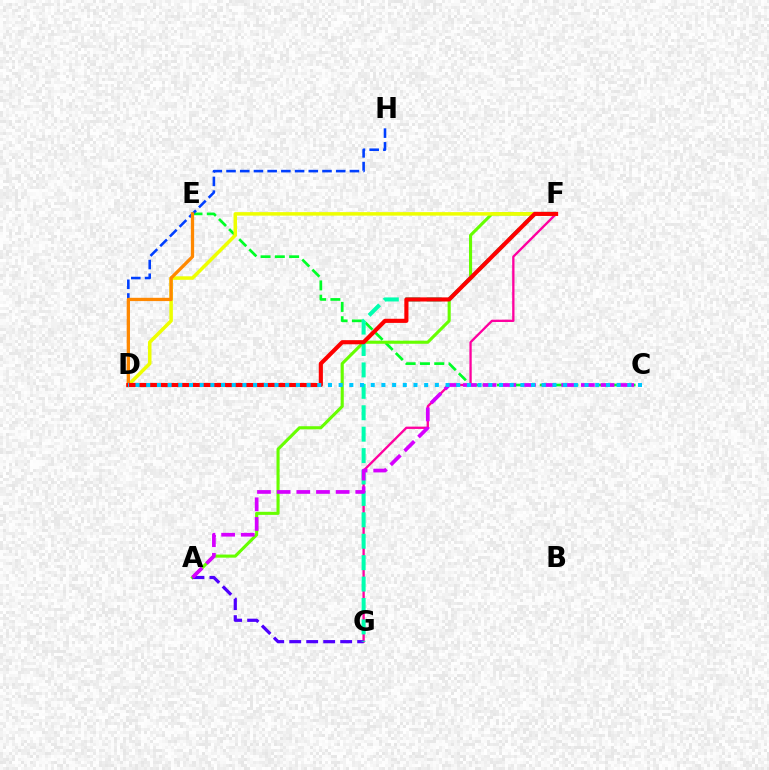{('F', 'G'): [{'color': '#ff00a0', 'line_style': 'solid', 'thickness': 1.67}, {'color': '#00ffaf', 'line_style': 'dashed', 'thickness': 2.91}], ('C', 'E'): [{'color': '#00ff27', 'line_style': 'dashed', 'thickness': 1.94}], ('A', 'F'): [{'color': '#66ff00', 'line_style': 'solid', 'thickness': 2.23}], ('A', 'G'): [{'color': '#4f00ff', 'line_style': 'dashed', 'thickness': 2.31}], ('D', 'F'): [{'color': '#eeff00', 'line_style': 'solid', 'thickness': 2.53}, {'color': '#ff0000', 'line_style': 'solid', 'thickness': 2.97}], ('D', 'H'): [{'color': '#003fff', 'line_style': 'dashed', 'thickness': 1.86}], ('A', 'C'): [{'color': '#d600ff', 'line_style': 'dashed', 'thickness': 2.67}], ('D', 'E'): [{'color': '#ff8800', 'line_style': 'solid', 'thickness': 2.35}], ('C', 'D'): [{'color': '#00c7ff', 'line_style': 'dotted', 'thickness': 2.9}]}